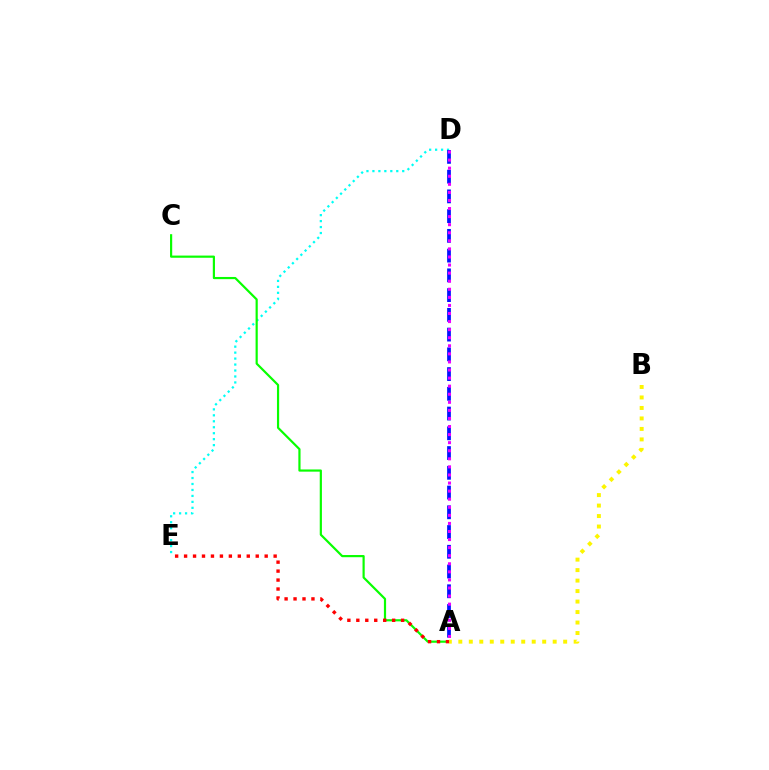{('D', 'E'): [{'color': '#00fff6', 'line_style': 'dotted', 'thickness': 1.62}], ('A', 'C'): [{'color': '#08ff00', 'line_style': 'solid', 'thickness': 1.57}], ('A', 'E'): [{'color': '#ff0000', 'line_style': 'dotted', 'thickness': 2.43}], ('A', 'D'): [{'color': '#0010ff', 'line_style': 'dashed', 'thickness': 2.68}, {'color': '#ee00ff', 'line_style': 'dotted', 'thickness': 2.19}], ('A', 'B'): [{'color': '#fcf500', 'line_style': 'dotted', 'thickness': 2.85}]}